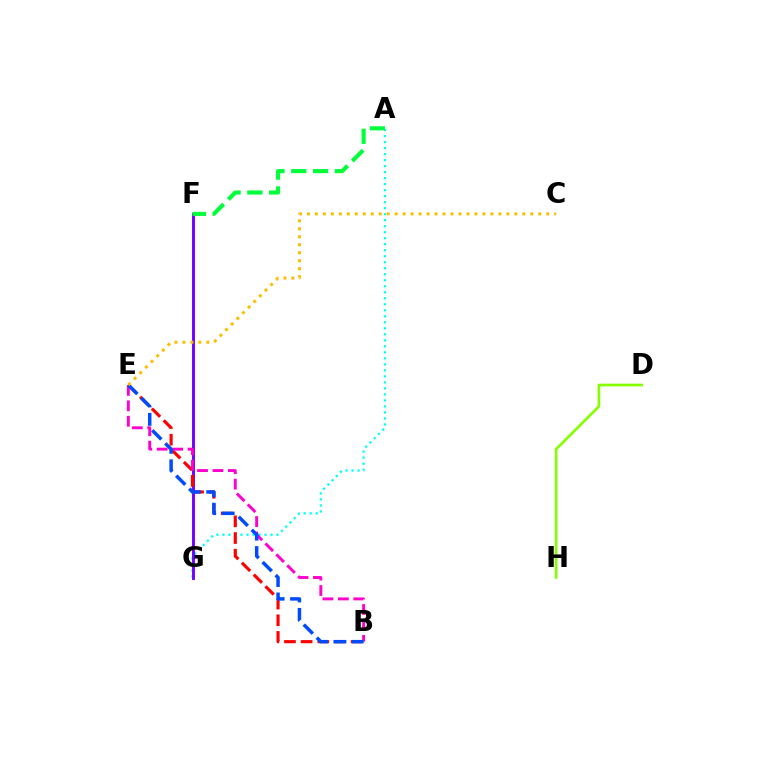{('A', 'G'): [{'color': '#00fff6', 'line_style': 'dotted', 'thickness': 1.63}], ('F', 'G'): [{'color': '#7200ff', 'line_style': 'solid', 'thickness': 2.09}], ('B', 'E'): [{'color': '#ff0000', 'line_style': 'dashed', 'thickness': 2.26}, {'color': '#ff00cf', 'line_style': 'dashed', 'thickness': 2.1}, {'color': '#004bff', 'line_style': 'dashed', 'thickness': 2.5}], ('D', 'H'): [{'color': '#84ff00', 'line_style': 'solid', 'thickness': 1.92}], ('A', 'F'): [{'color': '#00ff39', 'line_style': 'dashed', 'thickness': 2.96}], ('C', 'E'): [{'color': '#ffbd00', 'line_style': 'dotted', 'thickness': 2.17}]}